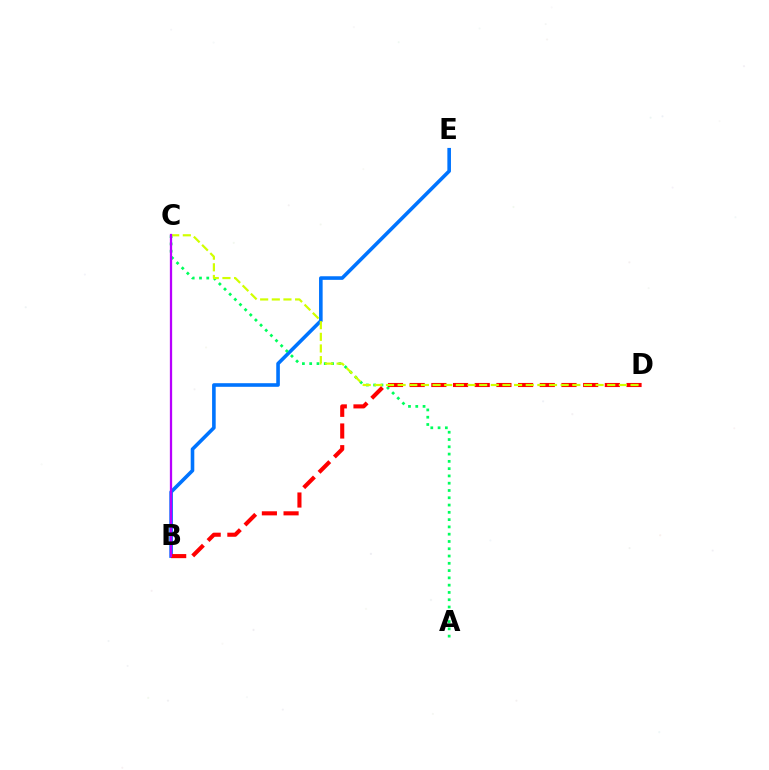{('B', 'E'): [{'color': '#0074ff', 'line_style': 'solid', 'thickness': 2.59}], ('A', 'C'): [{'color': '#00ff5c', 'line_style': 'dotted', 'thickness': 1.98}], ('B', 'D'): [{'color': '#ff0000', 'line_style': 'dashed', 'thickness': 2.95}], ('C', 'D'): [{'color': '#d1ff00', 'line_style': 'dashed', 'thickness': 1.58}], ('B', 'C'): [{'color': '#b900ff', 'line_style': 'solid', 'thickness': 1.64}]}